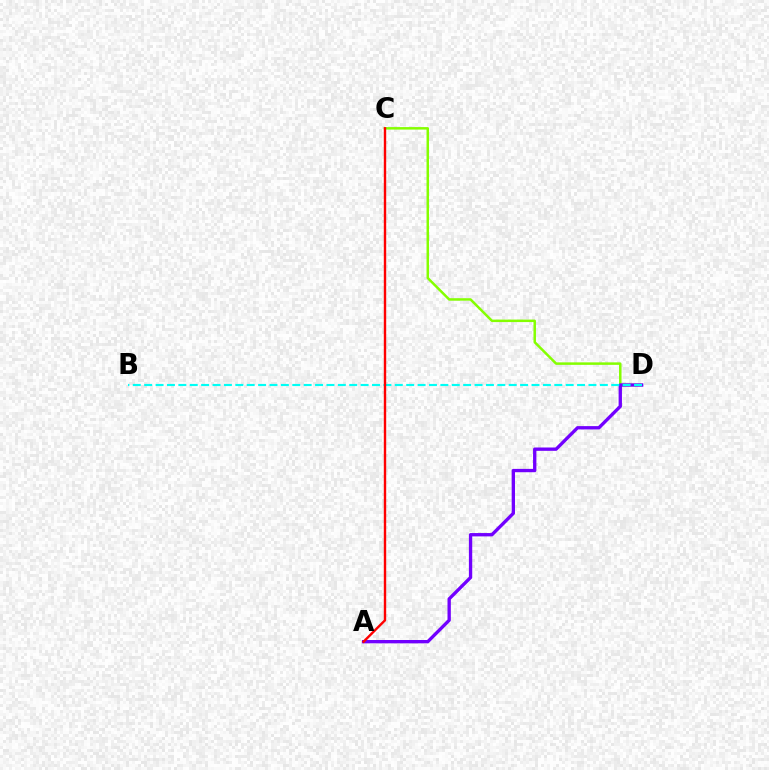{('C', 'D'): [{'color': '#84ff00', 'line_style': 'solid', 'thickness': 1.79}], ('A', 'D'): [{'color': '#7200ff', 'line_style': 'solid', 'thickness': 2.4}], ('B', 'D'): [{'color': '#00fff6', 'line_style': 'dashed', 'thickness': 1.55}], ('A', 'C'): [{'color': '#ff0000', 'line_style': 'solid', 'thickness': 1.73}]}